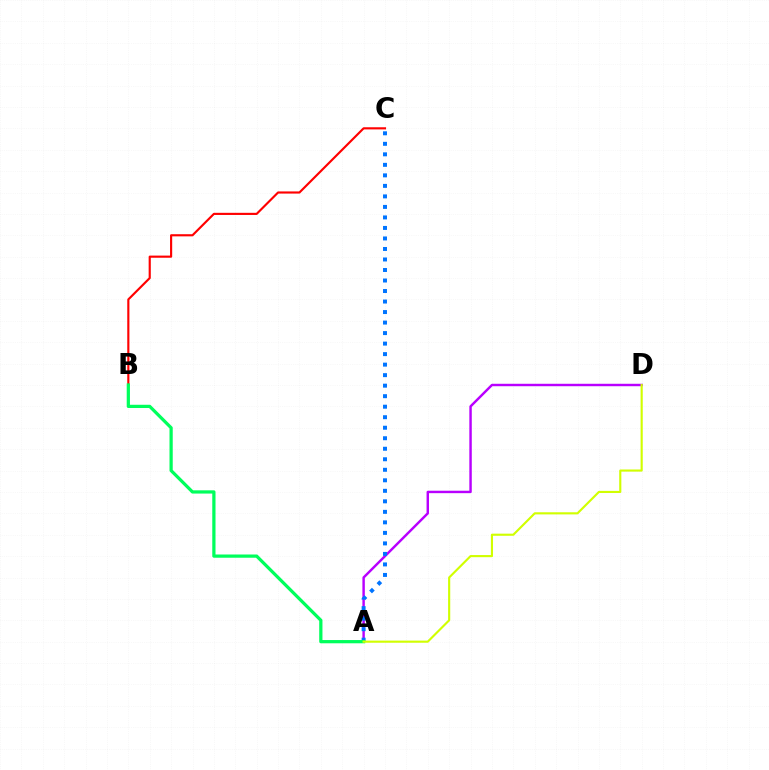{('A', 'D'): [{'color': '#b900ff', 'line_style': 'solid', 'thickness': 1.75}, {'color': '#d1ff00', 'line_style': 'solid', 'thickness': 1.54}], ('A', 'C'): [{'color': '#0074ff', 'line_style': 'dotted', 'thickness': 2.86}], ('B', 'C'): [{'color': '#ff0000', 'line_style': 'solid', 'thickness': 1.55}], ('A', 'B'): [{'color': '#00ff5c', 'line_style': 'solid', 'thickness': 2.33}]}